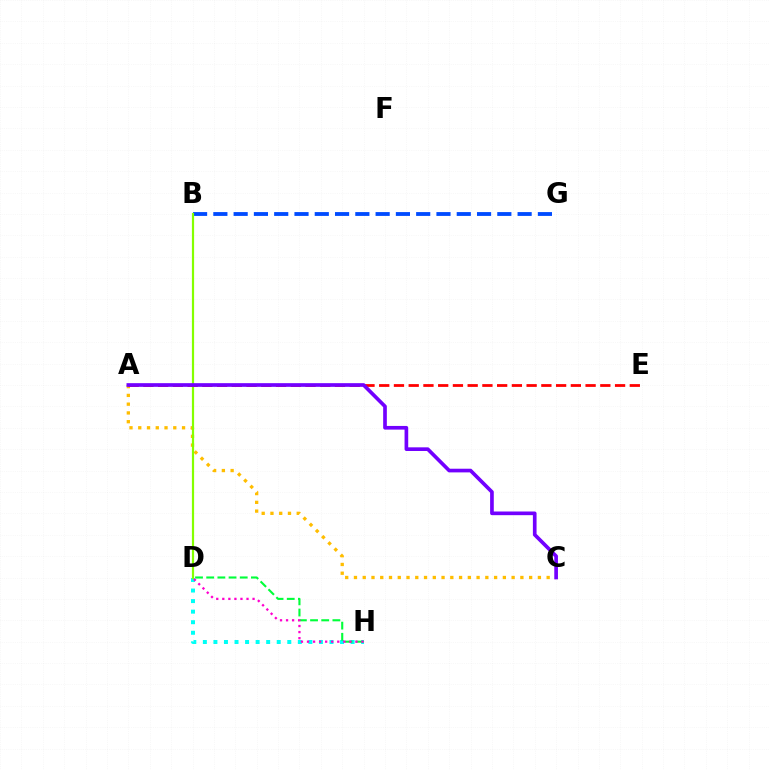{('B', 'G'): [{'color': '#004bff', 'line_style': 'dashed', 'thickness': 2.76}], ('D', 'H'): [{'color': '#00fff6', 'line_style': 'dotted', 'thickness': 2.87}, {'color': '#00ff39', 'line_style': 'dashed', 'thickness': 1.52}, {'color': '#ff00cf', 'line_style': 'dotted', 'thickness': 1.64}], ('A', 'C'): [{'color': '#ffbd00', 'line_style': 'dotted', 'thickness': 2.38}, {'color': '#7200ff', 'line_style': 'solid', 'thickness': 2.64}], ('B', 'D'): [{'color': '#84ff00', 'line_style': 'solid', 'thickness': 1.59}], ('A', 'E'): [{'color': '#ff0000', 'line_style': 'dashed', 'thickness': 2.0}]}